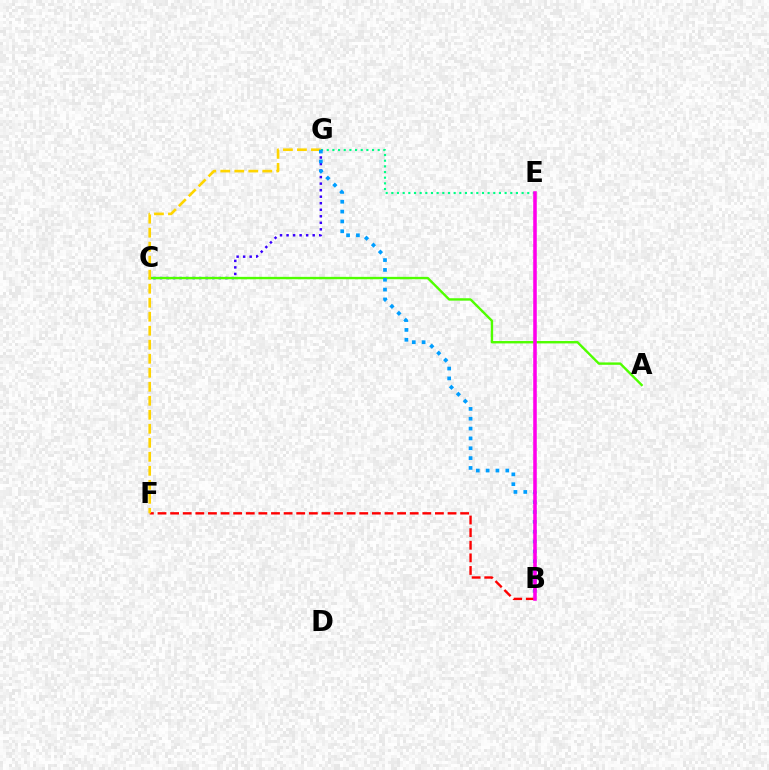{('E', 'G'): [{'color': '#00ff86', 'line_style': 'dotted', 'thickness': 1.54}], ('C', 'G'): [{'color': '#3700ff', 'line_style': 'dotted', 'thickness': 1.78}], ('B', 'F'): [{'color': '#ff0000', 'line_style': 'dashed', 'thickness': 1.71}], ('A', 'C'): [{'color': '#4fff00', 'line_style': 'solid', 'thickness': 1.72}], ('F', 'G'): [{'color': '#ffd500', 'line_style': 'dashed', 'thickness': 1.9}], ('B', 'G'): [{'color': '#009eff', 'line_style': 'dotted', 'thickness': 2.67}], ('B', 'E'): [{'color': '#ff00ed', 'line_style': 'solid', 'thickness': 2.57}]}